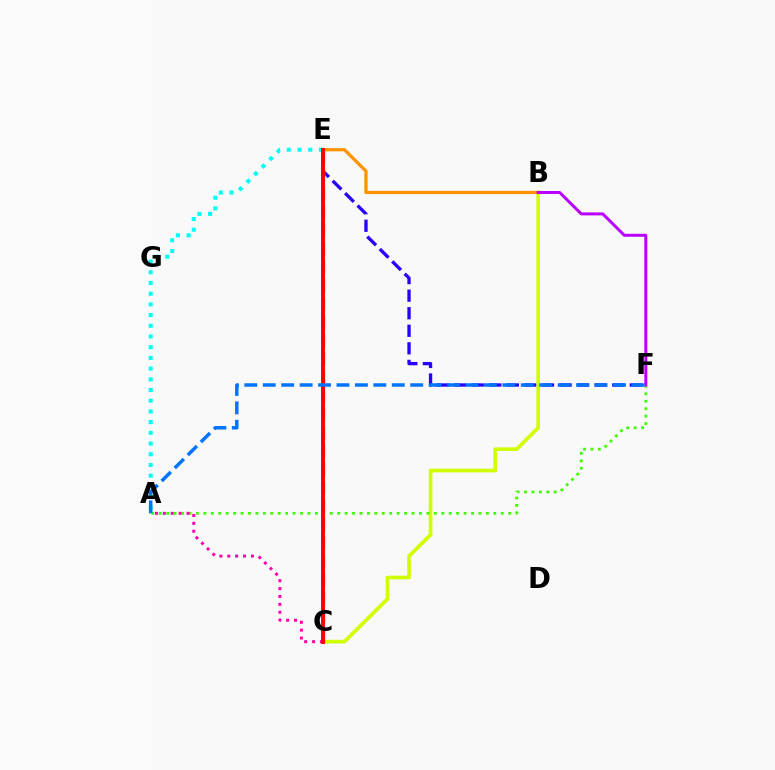{('E', 'F'): [{'color': '#2500ff', 'line_style': 'dashed', 'thickness': 2.39}], ('B', 'C'): [{'color': '#d1ff00', 'line_style': 'solid', 'thickness': 2.63}], ('C', 'E'): [{'color': '#00ff5c', 'line_style': 'dashed', 'thickness': 2.5}, {'color': '#ff0000', 'line_style': 'solid', 'thickness': 2.84}], ('A', 'E'): [{'color': '#00fff6', 'line_style': 'dotted', 'thickness': 2.91}], ('A', 'F'): [{'color': '#3dff00', 'line_style': 'dotted', 'thickness': 2.02}, {'color': '#0074ff', 'line_style': 'dashed', 'thickness': 2.5}], ('A', 'C'): [{'color': '#ff00ac', 'line_style': 'dotted', 'thickness': 2.14}], ('B', 'E'): [{'color': '#ff9400', 'line_style': 'solid', 'thickness': 2.35}], ('B', 'F'): [{'color': '#b900ff', 'line_style': 'solid', 'thickness': 2.16}]}